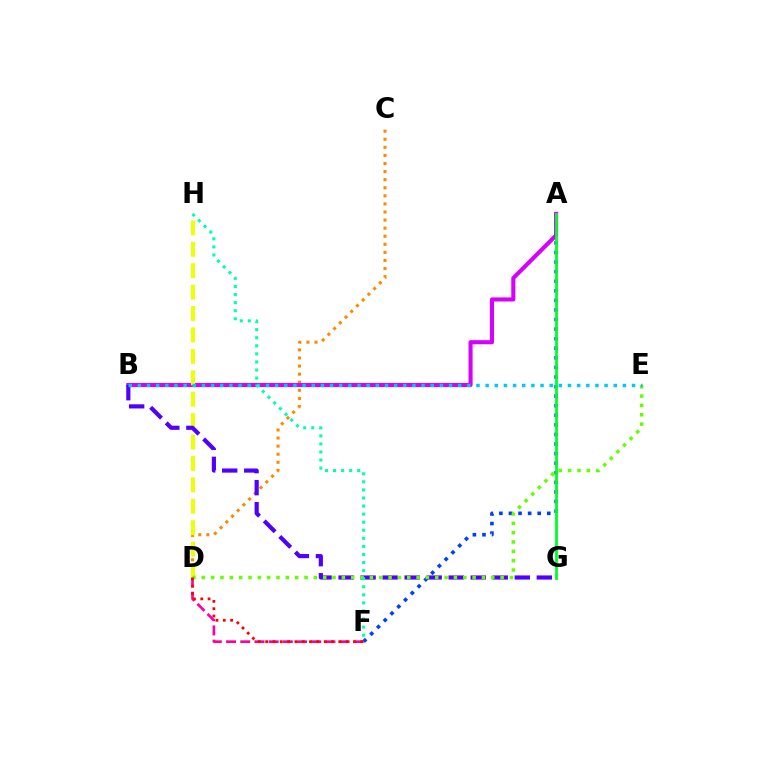{('C', 'D'): [{'color': '#ff8800', 'line_style': 'dotted', 'thickness': 2.2}], ('A', 'F'): [{'color': '#003fff', 'line_style': 'dotted', 'thickness': 2.6}], ('A', 'B'): [{'color': '#d600ff', 'line_style': 'solid', 'thickness': 2.95}], ('D', 'F'): [{'color': '#ff00a0', 'line_style': 'dashed', 'thickness': 1.93}, {'color': '#ff0000', 'line_style': 'dotted', 'thickness': 1.99}], ('D', 'H'): [{'color': '#eeff00', 'line_style': 'dashed', 'thickness': 2.91}], ('B', 'G'): [{'color': '#4f00ff', 'line_style': 'dashed', 'thickness': 2.99}], ('A', 'G'): [{'color': '#00ff27', 'line_style': 'solid', 'thickness': 2.02}], ('D', 'E'): [{'color': '#66ff00', 'line_style': 'dotted', 'thickness': 2.54}], ('B', 'E'): [{'color': '#00c7ff', 'line_style': 'dotted', 'thickness': 2.49}], ('F', 'H'): [{'color': '#00ffaf', 'line_style': 'dotted', 'thickness': 2.19}]}